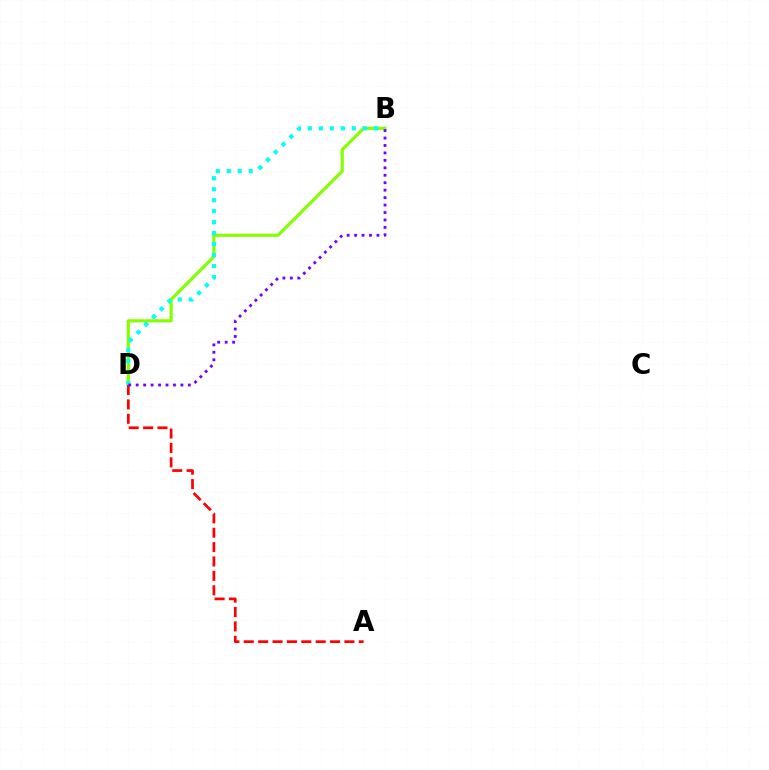{('B', 'D'): [{'color': '#84ff00', 'line_style': 'solid', 'thickness': 2.29}, {'color': '#00fff6', 'line_style': 'dotted', 'thickness': 2.98}, {'color': '#7200ff', 'line_style': 'dotted', 'thickness': 2.02}], ('A', 'D'): [{'color': '#ff0000', 'line_style': 'dashed', 'thickness': 1.95}]}